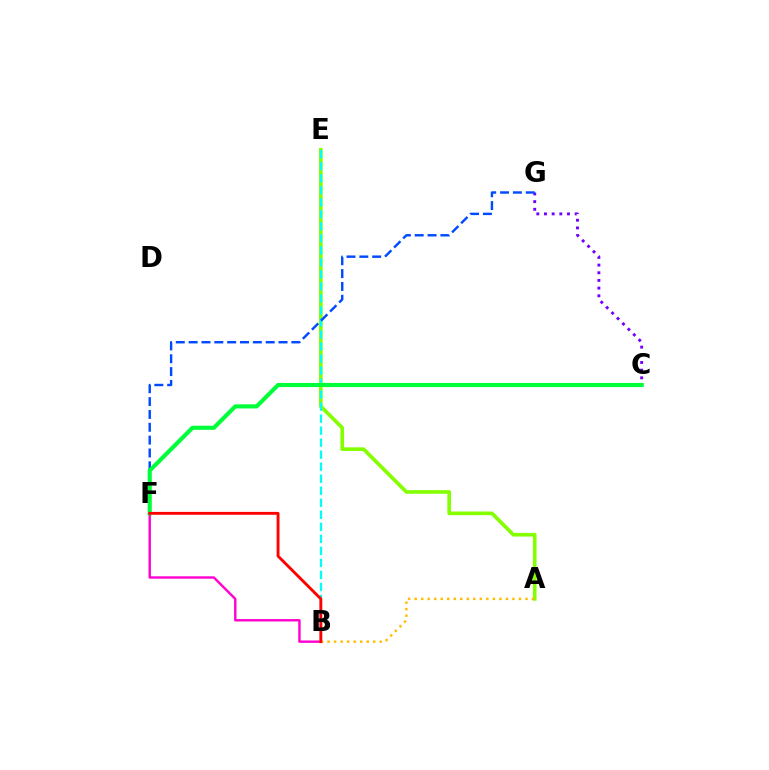{('C', 'G'): [{'color': '#7200ff', 'line_style': 'dotted', 'thickness': 2.08}], ('A', 'E'): [{'color': '#84ff00', 'line_style': 'solid', 'thickness': 2.63}], ('B', 'F'): [{'color': '#ff00cf', 'line_style': 'solid', 'thickness': 1.73}, {'color': '#ff0000', 'line_style': 'solid', 'thickness': 2.07}], ('A', 'B'): [{'color': '#ffbd00', 'line_style': 'dotted', 'thickness': 1.77}], ('B', 'E'): [{'color': '#00fff6', 'line_style': 'dashed', 'thickness': 1.63}], ('F', 'G'): [{'color': '#004bff', 'line_style': 'dashed', 'thickness': 1.74}], ('C', 'F'): [{'color': '#00ff39', 'line_style': 'solid', 'thickness': 2.96}]}